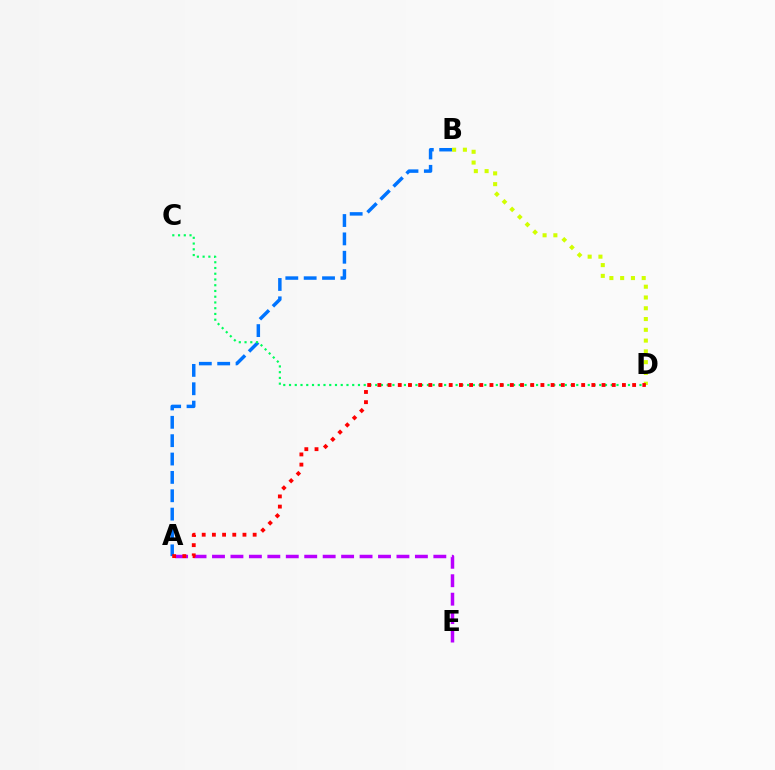{('A', 'E'): [{'color': '#b900ff', 'line_style': 'dashed', 'thickness': 2.51}], ('A', 'B'): [{'color': '#0074ff', 'line_style': 'dashed', 'thickness': 2.49}], ('B', 'D'): [{'color': '#d1ff00', 'line_style': 'dotted', 'thickness': 2.93}], ('C', 'D'): [{'color': '#00ff5c', 'line_style': 'dotted', 'thickness': 1.56}], ('A', 'D'): [{'color': '#ff0000', 'line_style': 'dotted', 'thickness': 2.77}]}